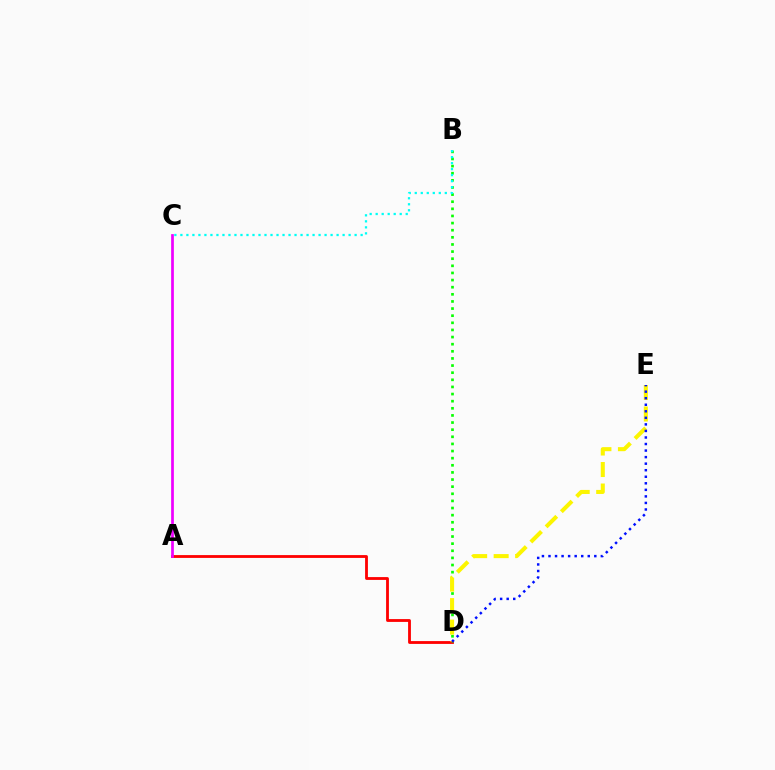{('A', 'D'): [{'color': '#ff0000', 'line_style': 'solid', 'thickness': 2.03}], ('B', 'D'): [{'color': '#08ff00', 'line_style': 'dotted', 'thickness': 1.94}], ('A', 'C'): [{'color': '#ee00ff', 'line_style': 'solid', 'thickness': 1.96}], ('D', 'E'): [{'color': '#fcf500', 'line_style': 'dashed', 'thickness': 2.92}, {'color': '#0010ff', 'line_style': 'dotted', 'thickness': 1.78}], ('B', 'C'): [{'color': '#00fff6', 'line_style': 'dotted', 'thickness': 1.63}]}